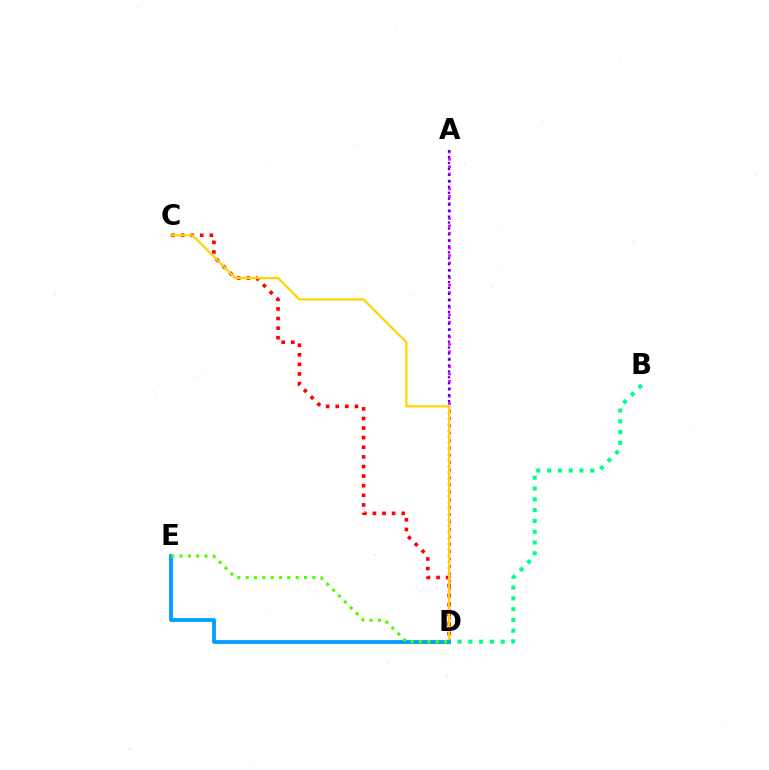{('A', 'D'): [{'color': '#ff00ed', 'line_style': 'dotted', 'thickness': 2.01}, {'color': '#3700ff', 'line_style': 'dotted', 'thickness': 1.62}], ('C', 'D'): [{'color': '#ff0000', 'line_style': 'dotted', 'thickness': 2.61}, {'color': '#ffd500', 'line_style': 'solid', 'thickness': 1.62}], ('B', 'D'): [{'color': '#00ff86', 'line_style': 'dotted', 'thickness': 2.93}], ('D', 'E'): [{'color': '#009eff', 'line_style': 'solid', 'thickness': 2.74}, {'color': '#4fff00', 'line_style': 'dotted', 'thickness': 2.26}]}